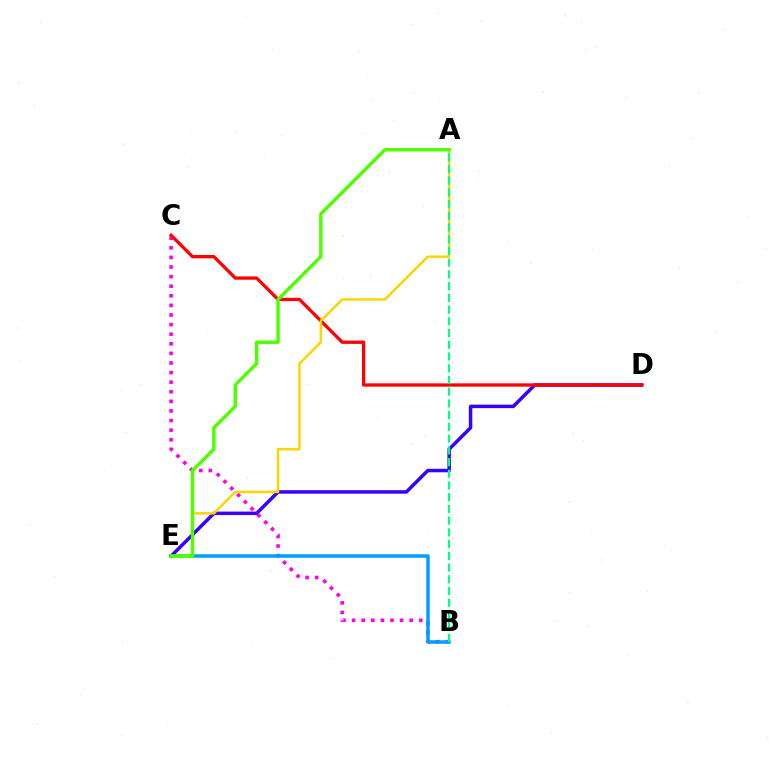{('B', 'C'): [{'color': '#ff00ed', 'line_style': 'dotted', 'thickness': 2.61}], ('D', 'E'): [{'color': '#3700ff', 'line_style': 'solid', 'thickness': 2.51}], ('C', 'D'): [{'color': '#ff0000', 'line_style': 'solid', 'thickness': 2.37}], ('B', 'E'): [{'color': '#009eff', 'line_style': 'solid', 'thickness': 2.53}], ('A', 'E'): [{'color': '#ffd500', 'line_style': 'solid', 'thickness': 1.79}, {'color': '#4fff00', 'line_style': 'solid', 'thickness': 2.49}], ('A', 'B'): [{'color': '#00ff86', 'line_style': 'dashed', 'thickness': 1.59}]}